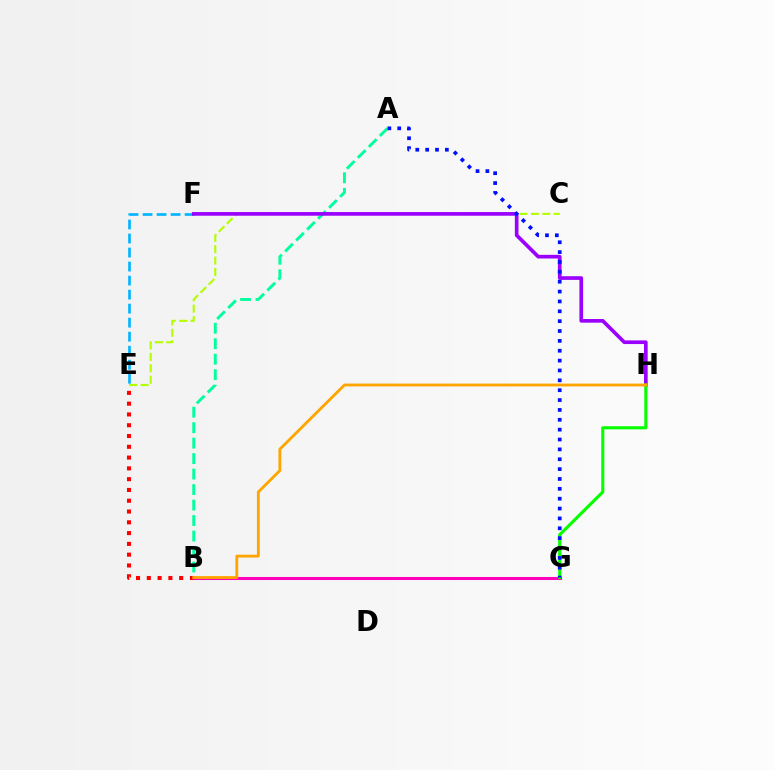{('B', 'E'): [{'color': '#ff0000', 'line_style': 'dotted', 'thickness': 2.93}], ('C', 'E'): [{'color': '#b3ff00', 'line_style': 'dashed', 'thickness': 1.55}], ('E', 'F'): [{'color': '#00b5ff', 'line_style': 'dashed', 'thickness': 1.9}], ('B', 'G'): [{'color': '#ff00bd', 'line_style': 'solid', 'thickness': 2.2}], ('A', 'B'): [{'color': '#00ff9d', 'line_style': 'dashed', 'thickness': 2.1}], ('F', 'H'): [{'color': '#9b00ff', 'line_style': 'solid', 'thickness': 2.64}], ('G', 'H'): [{'color': '#08ff00', 'line_style': 'solid', 'thickness': 2.25}], ('B', 'H'): [{'color': '#ffa500', 'line_style': 'solid', 'thickness': 2.04}], ('A', 'G'): [{'color': '#0010ff', 'line_style': 'dotted', 'thickness': 2.68}]}